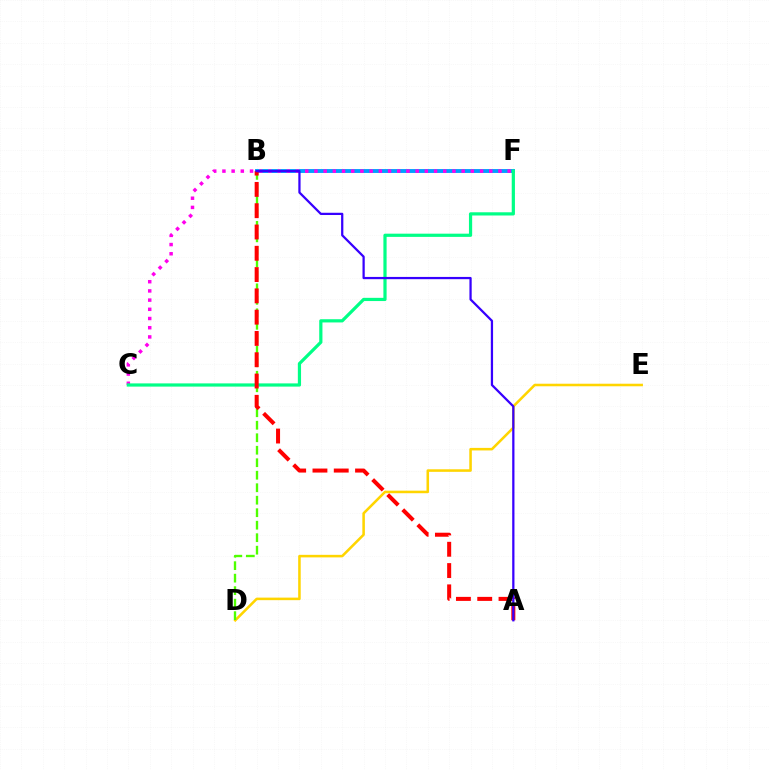{('B', 'F'): [{'color': '#009eff', 'line_style': 'solid', 'thickness': 2.8}], ('C', 'F'): [{'color': '#ff00ed', 'line_style': 'dotted', 'thickness': 2.5}, {'color': '#00ff86', 'line_style': 'solid', 'thickness': 2.31}], ('D', 'E'): [{'color': '#ffd500', 'line_style': 'solid', 'thickness': 1.84}], ('B', 'D'): [{'color': '#4fff00', 'line_style': 'dashed', 'thickness': 1.7}], ('A', 'B'): [{'color': '#ff0000', 'line_style': 'dashed', 'thickness': 2.89}, {'color': '#3700ff', 'line_style': 'solid', 'thickness': 1.62}]}